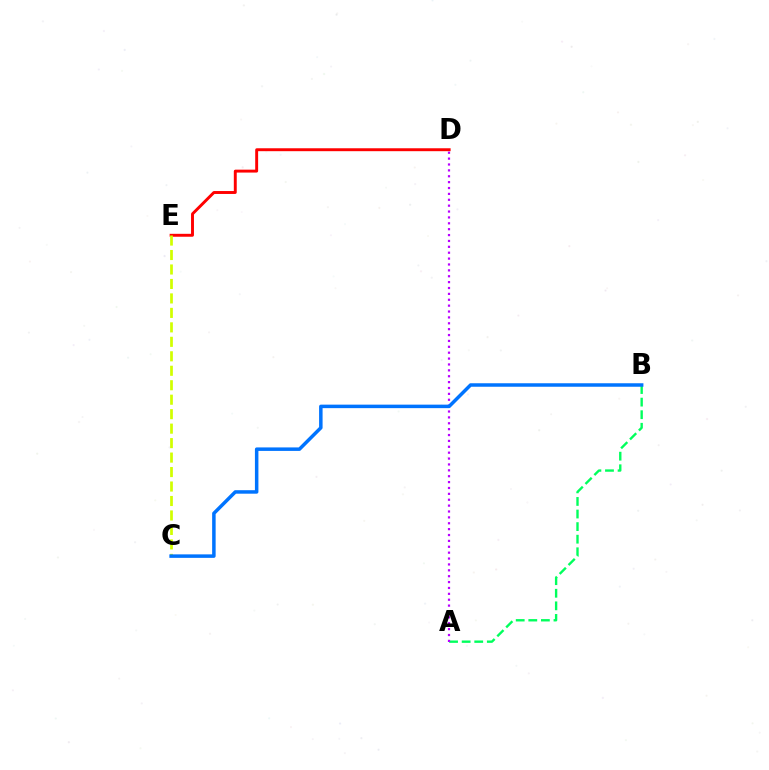{('D', 'E'): [{'color': '#ff0000', 'line_style': 'solid', 'thickness': 2.1}], ('A', 'B'): [{'color': '#00ff5c', 'line_style': 'dashed', 'thickness': 1.71}], ('A', 'D'): [{'color': '#b900ff', 'line_style': 'dotted', 'thickness': 1.6}], ('C', 'E'): [{'color': '#d1ff00', 'line_style': 'dashed', 'thickness': 1.97}], ('B', 'C'): [{'color': '#0074ff', 'line_style': 'solid', 'thickness': 2.52}]}